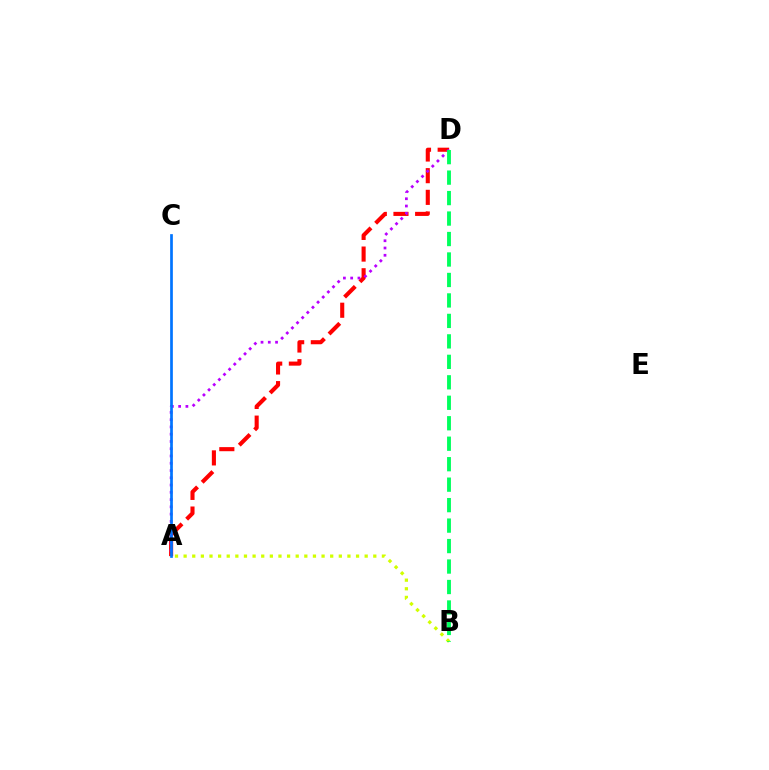{('A', 'D'): [{'color': '#ff0000', 'line_style': 'dashed', 'thickness': 2.94}, {'color': '#b900ff', 'line_style': 'dotted', 'thickness': 1.97}], ('A', 'B'): [{'color': '#d1ff00', 'line_style': 'dotted', 'thickness': 2.34}], ('A', 'C'): [{'color': '#0074ff', 'line_style': 'solid', 'thickness': 1.95}], ('B', 'D'): [{'color': '#00ff5c', 'line_style': 'dashed', 'thickness': 2.78}]}